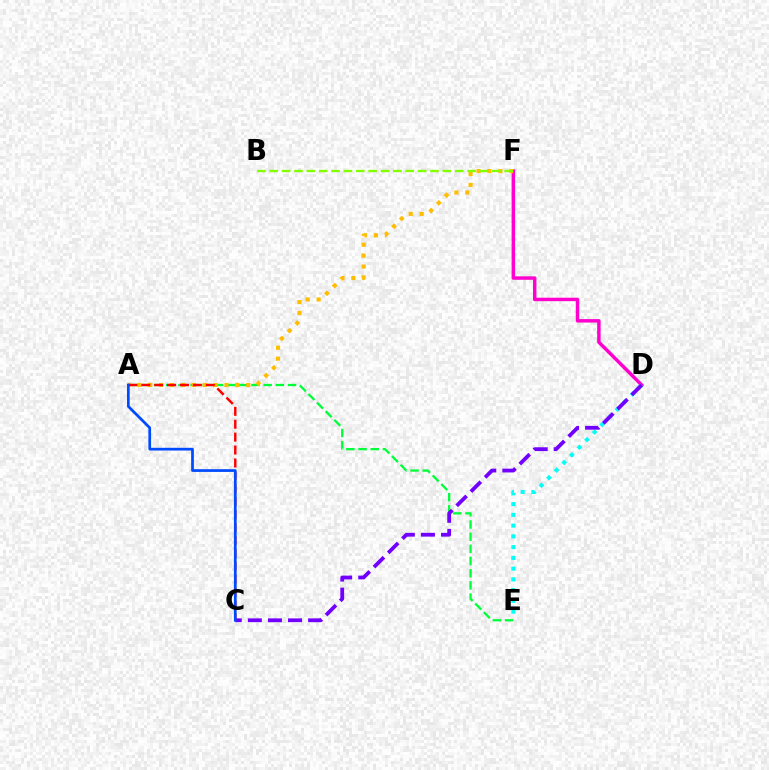{('D', 'F'): [{'color': '#ff00cf', 'line_style': 'solid', 'thickness': 2.49}], ('A', 'E'): [{'color': '#00ff39', 'line_style': 'dashed', 'thickness': 1.65}], ('A', 'F'): [{'color': '#ffbd00', 'line_style': 'dotted', 'thickness': 2.96}], ('D', 'E'): [{'color': '#00fff6', 'line_style': 'dotted', 'thickness': 2.92}], ('B', 'F'): [{'color': '#84ff00', 'line_style': 'dashed', 'thickness': 1.68}], ('C', 'D'): [{'color': '#7200ff', 'line_style': 'dashed', 'thickness': 2.73}], ('A', 'C'): [{'color': '#ff0000', 'line_style': 'dashed', 'thickness': 1.75}, {'color': '#004bff', 'line_style': 'solid', 'thickness': 1.96}]}